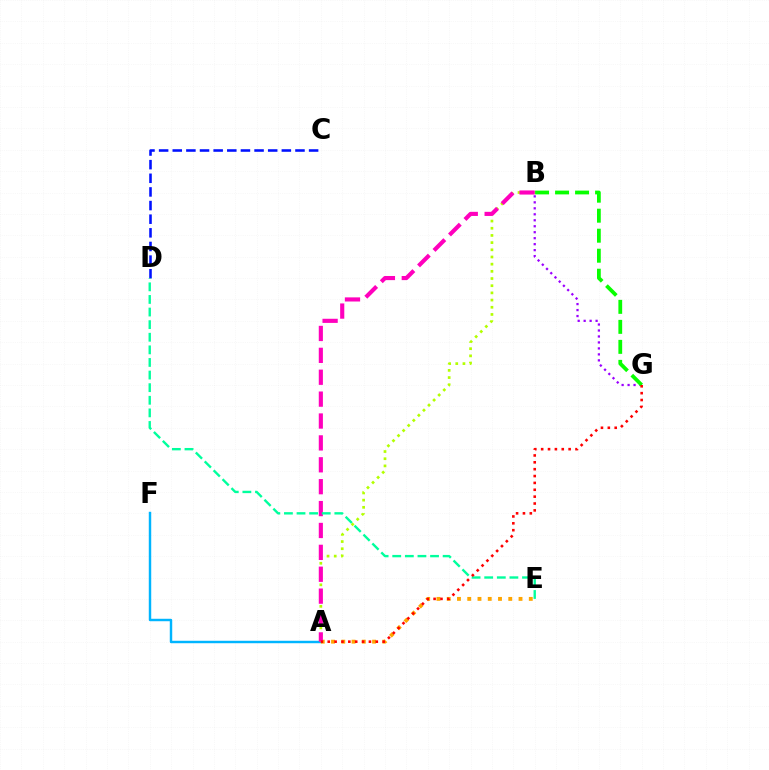{('A', 'F'): [{'color': '#00b5ff', 'line_style': 'solid', 'thickness': 1.76}], ('A', 'E'): [{'color': '#ffa500', 'line_style': 'dotted', 'thickness': 2.79}], ('A', 'B'): [{'color': '#b3ff00', 'line_style': 'dotted', 'thickness': 1.95}, {'color': '#ff00bd', 'line_style': 'dashed', 'thickness': 2.97}], ('B', 'G'): [{'color': '#9b00ff', 'line_style': 'dotted', 'thickness': 1.62}, {'color': '#08ff00', 'line_style': 'dashed', 'thickness': 2.72}], ('C', 'D'): [{'color': '#0010ff', 'line_style': 'dashed', 'thickness': 1.85}], ('D', 'E'): [{'color': '#00ff9d', 'line_style': 'dashed', 'thickness': 1.71}], ('A', 'G'): [{'color': '#ff0000', 'line_style': 'dotted', 'thickness': 1.87}]}